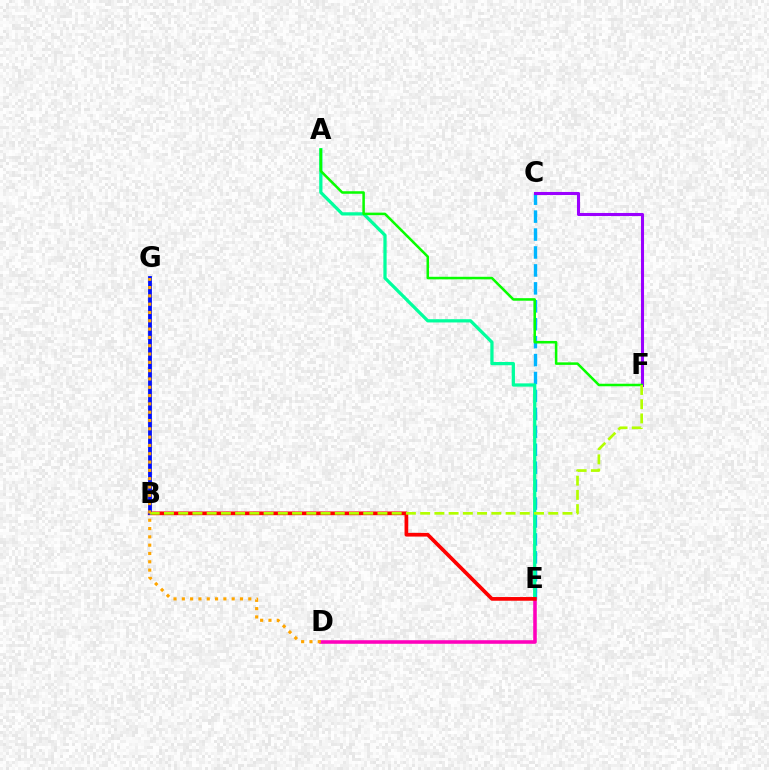{('C', 'E'): [{'color': '#00b5ff', 'line_style': 'dashed', 'thickness': 2.44}], ('A', 'E'): [{'color': '#00ff9d', 'line_style': 'solid', 'thickness': 2.34}], ('D', 'E'): [{'color': '#ff00bd', 'line_style': 'solid', 'thickness': 2.57}], ('B', 'E'): [{'color': '#ff0000', 'line_style': 'solid', 'thickness': 2.67}], ('B', 'G'): [{'color': '#0010ff', 'line_style': 'solid', 'thickness': 2.74}], ('C', 'F'): [{'color': '#9b00ff', 'line_style': 'solid', 'thickness': 2.2}], ('A', 'F'): [{'color': '#08ff00', 'line_style': 'solid', 'thickness': 1.82}], ('B', 'F'): [{'color': '#b3ff00', 'line_style': 'dashed', 'thickness': 1.93}], ('D', 'G'): [{'color': '#ffa500', 'line_style': 'dotted', 'thickness': 2.26}]}